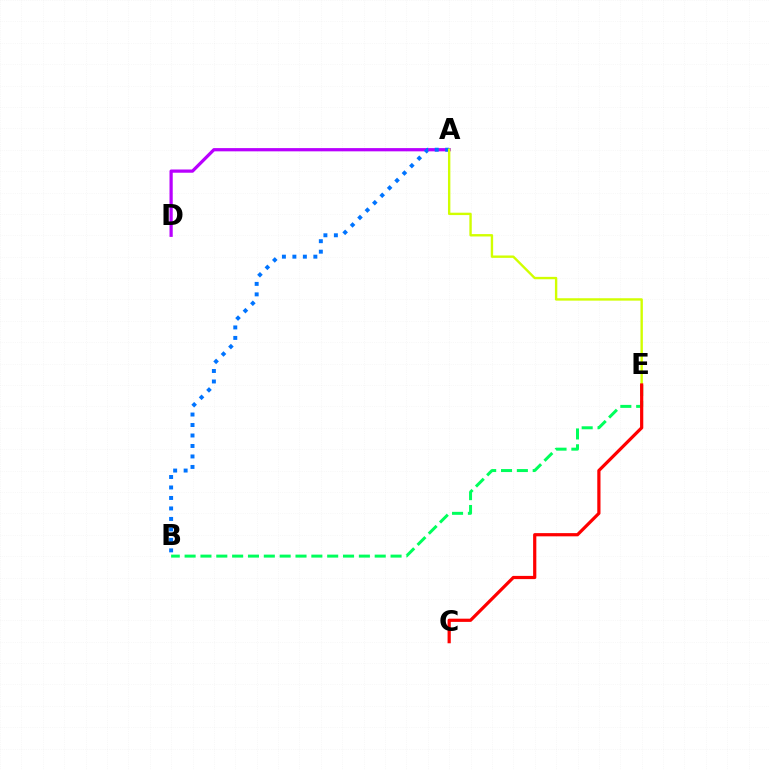{('A', 'D'): [{'color': '#b900ff', 'line_style': 'solid', 'thickness': 2.33}], ('A', 'B'): [{'color': '#0074ff', 'line_style': 'dotted', 'thickness': 2.85}], ('B', 'E'): [{'color': '#00ff5c', 'line_style': 'dashed', 'thickness': 2.15}], ('A', 'E'): [{'color': '#d1ff00', 'line_style': 'solid', 'thickness': 1.72}], ('C', 'E'): [{'color': '#ff0000', 'line_style': 'solid', 'thickness': 2.31}]}